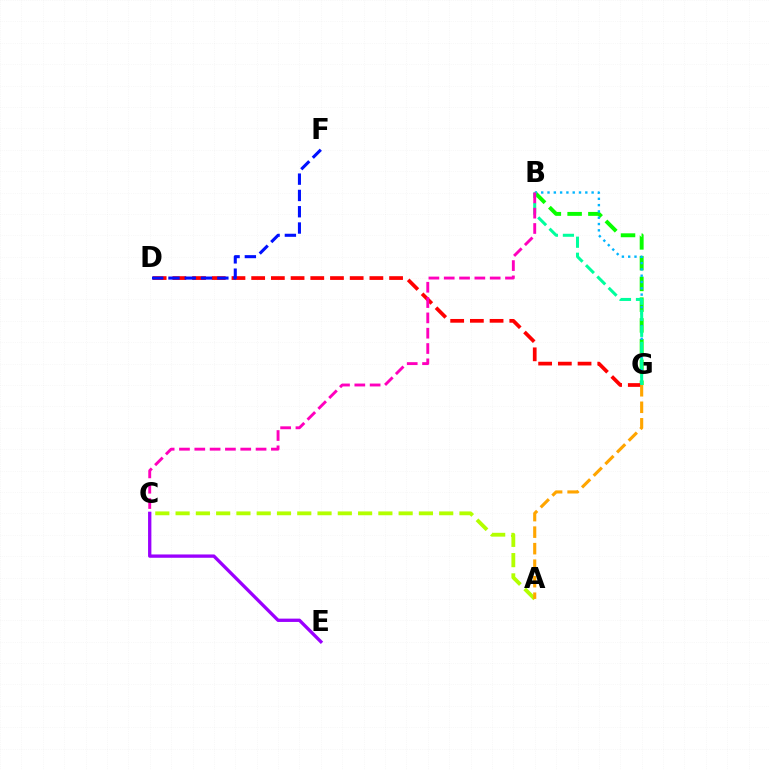{('B', 'G'): [{'color': '#08ff00', 'line_style': 'dashed', 'thickness': 2.82}, {'color': '#00b5ff', 'line_style': 'dotted', 'thickness': 1.71}, {'color': '#00ff9d', 'line_style': 'dashed', 'thickness': 2.18}], ('D', 'G'): [{'color': '#ff0000', 'line_style': 'dashed', 'thickness': 2.68}], ('C', 'E'): [{'color': '#9b00ff', 'line_style': 'solid', 'thickness': 2.39}], ('A', 'C'): [{'color': '#b3ff00', 'line_style': 'dashed', 'thickness': 2.75}], ('D', 'F'): [{'color': '#0010ff', 'line_style': 'dashed', 'thickness': 2.21}], ('A', 'G'): [{'color': '#ffa500', 'line_style': 'dashed', 'thickness': 2.24}], ('B', 'C'): [{'color': '#ff00bd', 'line_style': 'dashed', 'thickness': 2.08}]}